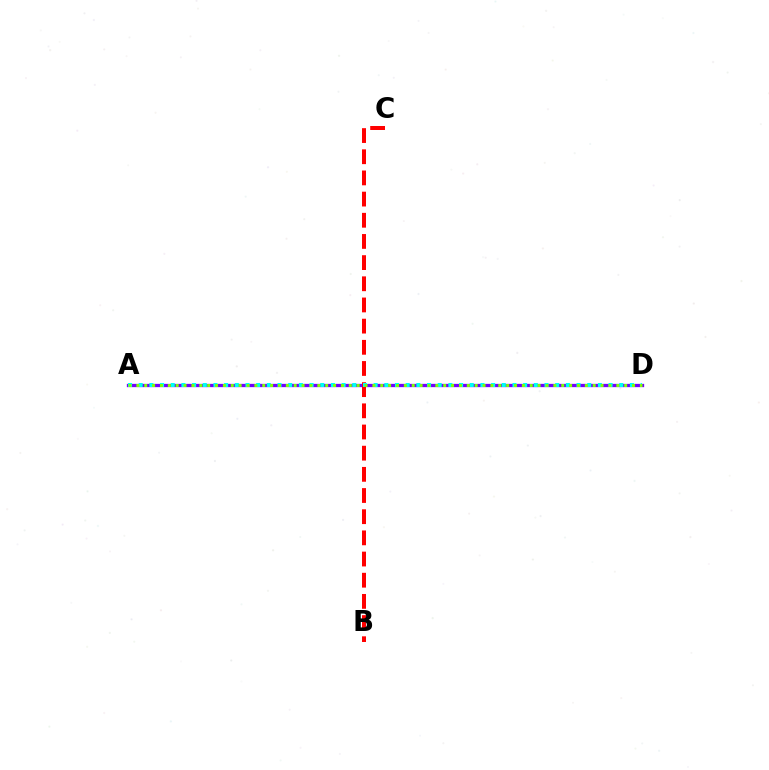{('A', 'D'): [{'color': '#7200ff', 'line_style': 'solid', 'thickness': 2.37}, {'color': '#00fff6', 'line_style': 'dotted', 'thickness': 2.9}, {'color': '#84ff00', 'line_style': 'dotted', 'thickness': 2.14}], ('B', 'C'): [{'color': '#ff0000', 'line_style': 'dashed', 'thickness': 2.88}]}